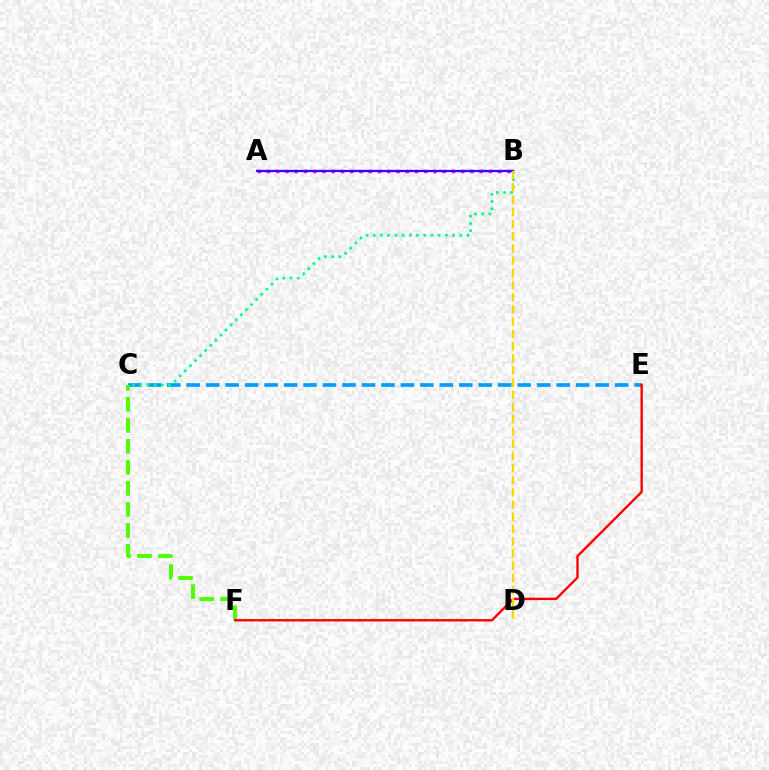{('C', 'E'): [{'color': '#009eff', 'line_style': 'dashed', 'thickness': 2.65}], ('C', 'F'): [{'color': '#4fff00', 'line_style': 'dashed', 'thickness': 2.86}], ('A', 'B'): [{'color': '#ff00ed', 'line_style': 'dotted', 'thickness': 2.51}, {'color': '#3700ff', 'line_style': 'solid', 'thickness': 1.62}], ('E', 'F'): [{'color': '#ff0000', 'line_style': 'solid', 'thickness': 1.72}], ('B', 'C'): [{'color': '#00ff86', 'line_style': 'dotted', 'thickness': 1.96}], ('B', 'D'): [{'color': '#ffd500', 'line_style': 'dashed', 'thickness': 1.66}]}